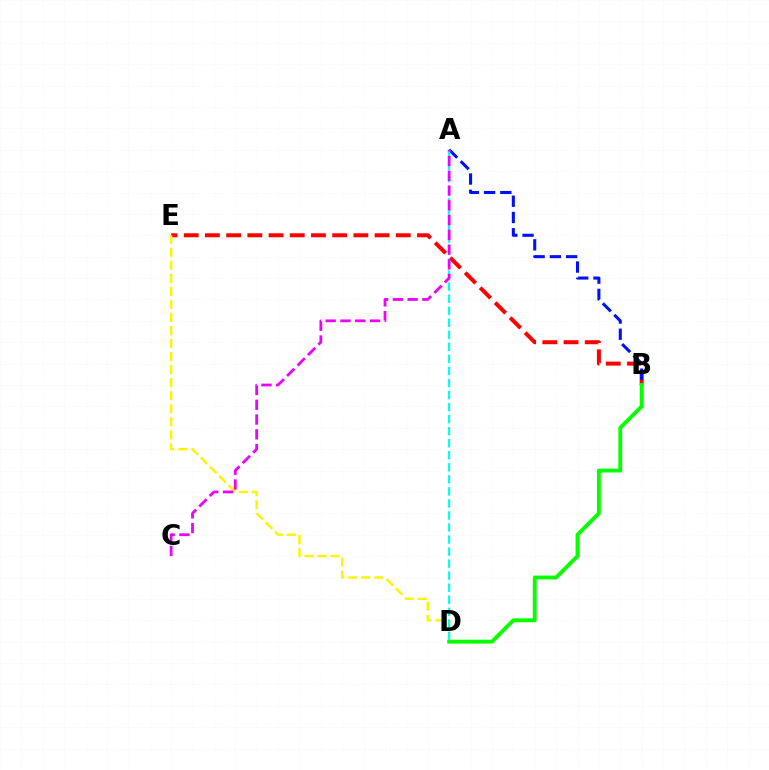{('B', 'E'): [{'color': '#ff0000', 'line_style': 'dashed', 'thickness': 2.88}], ('D', 'E'): [{'color': '#fcf500', 'line_style': 'dashed', 'thickness': 1.77}], ('A', 'B'): [{'color': '#0010ff', 'line_style': 'dashed', 'thickness': 2.21}], ('B', 'D'): [{'color': '#08ff00', 'line_style': 'solid', 'thickness': 2.79}], ('A', 'D'): [{'color': '#00fff6', 'line_style': 'dashed', 'thickness': 1.64}], ('A', 'C'): [{'color': '#ee00ff', 'line_style': 'dashed', 'thickness': 2.01}]}